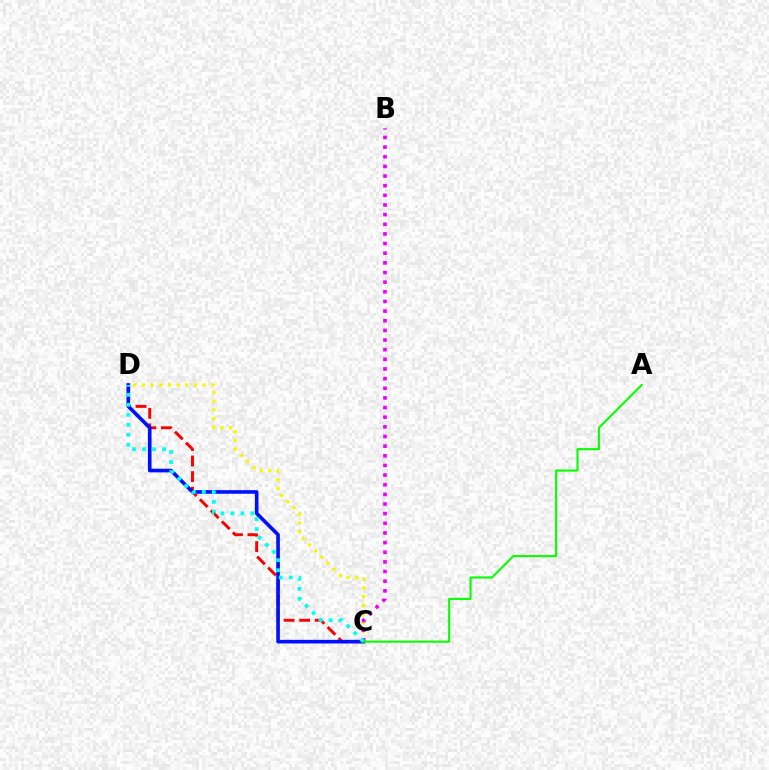{('C', 'D'): [{'color': '#ff0000', 'line_style': 'dashed', 'thickness': 2.12}, {'color': '#fcf500', 'line_style': 'dotted', 'thickness': 2.36}, {'color': '#0010ff', 'line_style': 'solid', 'thickness': 2.61}, {'color': '#00fff6', 'line_style': 'dotted', 'thickness': 2.72}], ('B', 'C'): [{'color': '#ee00ff', 'line_style': 'dotted', 'thickness': 2.62}], ('A', 'C'): [{'color': '#08ff00', 'line_style': 'solid', 'thickness': 1.51}]}